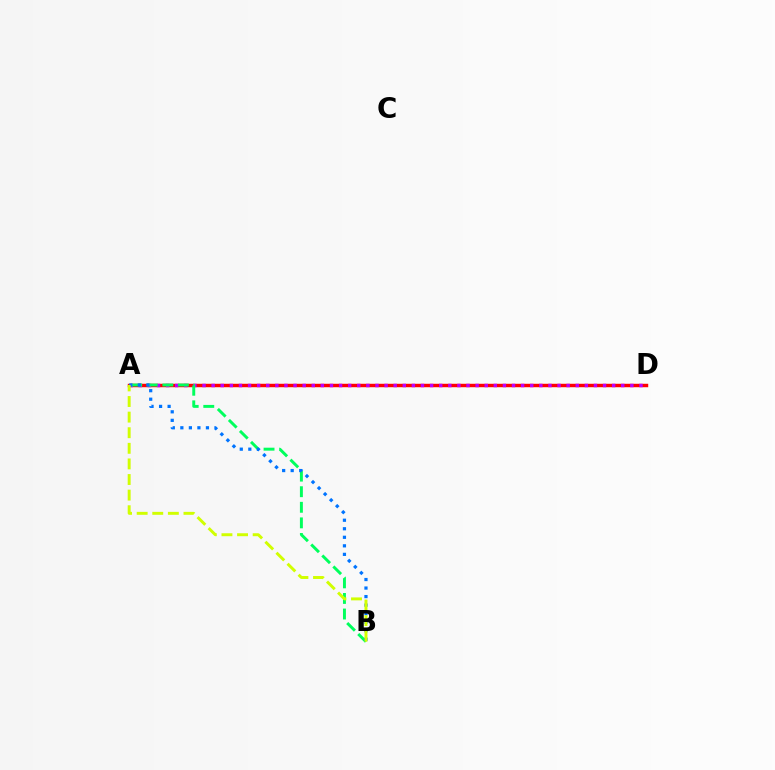{('A', 'D'): [{'color': '#ff0000', 'line_style': 'solid', 'thickness': 2.48}, {'color': '#b900ff', 'line_style': 'dotted', 'thickness': 2.47}], ('A', 'B'): [{'color': '#00ff5c', 'line_style': 'dashed', 'thickness': 2.12}, {'color': '#0074ff', 'line_style': 'dotted', 'thickness': 2.32}, {'color': '#d1ff00', 'line_style': 'dashed', 'thickness': 2.12}]}